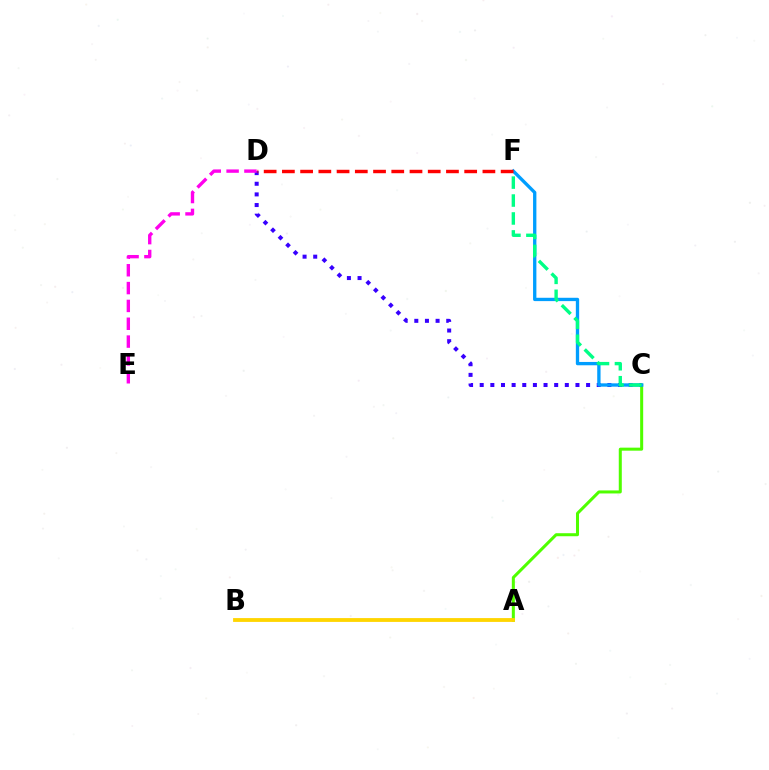{('A', 'C'): [{'color': '#4fff00', 'line_style': 'solid', 'thickness': 2.18}], ('C', 'D'): [{'color': '#3700ff', 'line_style': 'dotted', 'thickness': 2.89}], ('C', 'F'): [{'color': '#009eff', 'line_style': 'solid', 'thickness': 2.39}, {'color': '#00ff86', 'line_style': 'dashed', 'thickness': 2.44}], ('D', 'E'): [{'color': '#ff00ed', 'line_style': 'dashed', 'thickness': 2.42}], ('A', 'B'): [{'color': '#ffd500', 'line_style': 'solid', 'thickness': 2.75}], ('D', 'F'): [{'color': '#ff0000', 'line_style': 'dashed', 'thickness': 2.48}]}